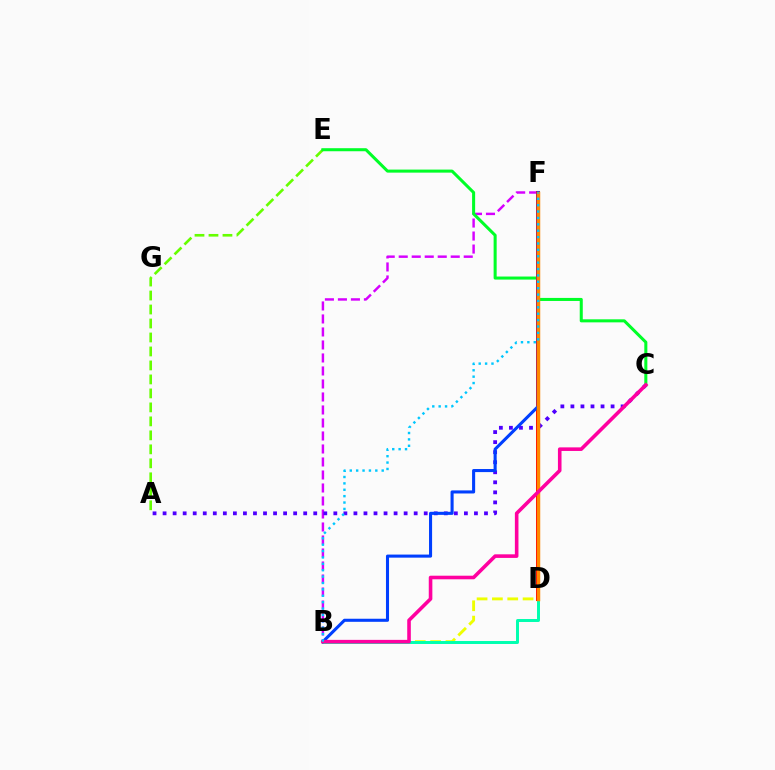{('B', 'D'): [{'color': '#eeff00', 'line_style': 'dashed', 'thickness': 2.08}, {'color': '#00ffaf', 'line_style': 'solid', 'thickness': 2.13}], ('A', 'E'): [{'color': '#66ff00', 'line_style': 'dashed', 'thickness': 1.9}], ('B', 'F'): [{'color': '#d600ff', 'line_style': 'dashed', 'thickness': 1.77}, {'color': '#003fff', 'line_style': 'solid', 'thickness': 2.21}, {'color': '#00c7ff', 'line_style': 'dotted', 'thickness': 1.74}], ('A', 'C'): [{'color': '#4f00ff', 'line_style': 'dotted', 'thickness': 2.73}], ('C', 'E'): [{'color': '#00ff27', 'line_style': 'solid', 'thickness': 2.19}], ('D', 'F'): [{'color': '#ff0000', 'line_style': 'solid', 'thickness': 2.87}, {'color': '#ff8800', 'line_style': 'solid', 'thickness': 2.5}], ('B', 'C'): [{'color': '#ff00a0', 'line_style': 'solid', 'thickness': 2.59}]}